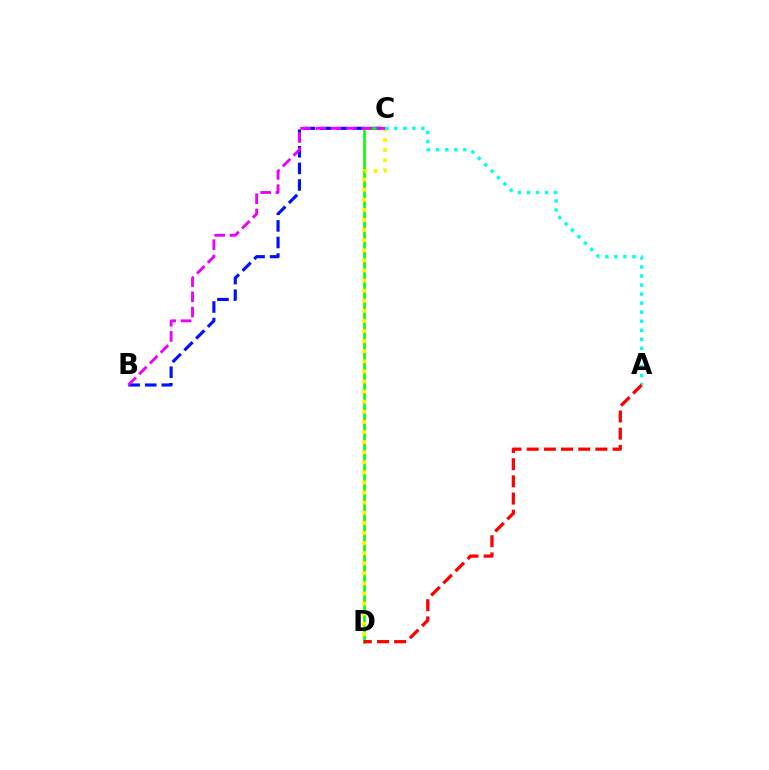{('B', 'C'): [{'color': '#0010ff', 'line_style': 'dashed', 'thickness': 2.25}, {'color': '#ee00ff', 'line_style': 'dashed', 'thickness': 2.07}], ('C', 'D'): [{'color': '#08ff00', 'line_style': 'solid', 'thickness': 1.92}, {'color': '#fcf500', 'line_style': 'dotted', 'thickness': 2.74}], ('A', 'C'): [{'color': '#00fff6', 'line_style': 'dotted', 'thickness': 2.46}], ('A', 'D'): [{'color': '#ff0000', 'line_style': 'dashed', 'thickness': 2.33}]}